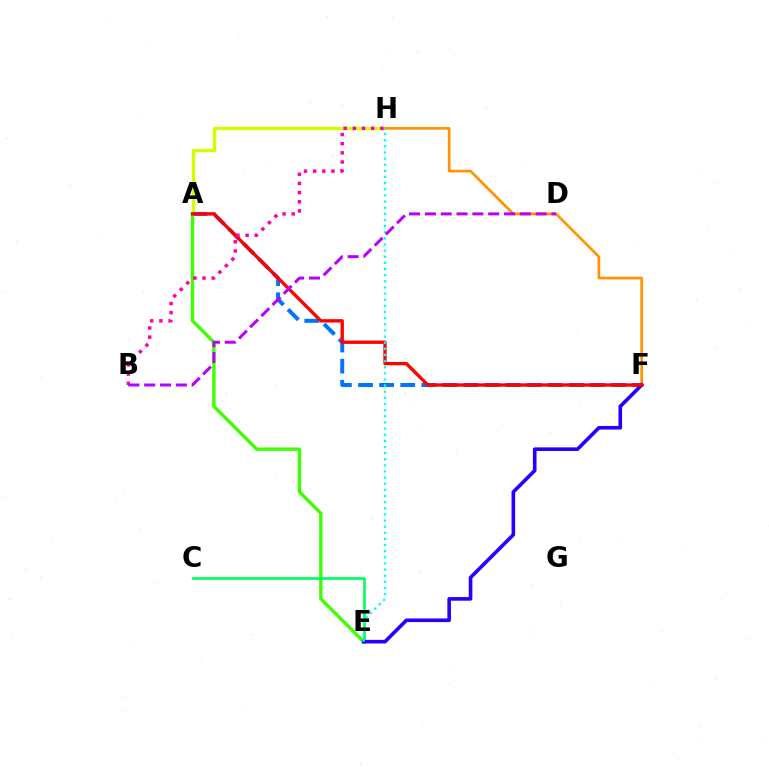{('A', 'H'): [{'color': '#d1ff00', 'line_style': 'solid', 'thickness': 2.43}], ('A', 'F'): [{'color': '#0074ff', 'line_style': 'dashed', 'thickness': 2.86}, {'color': '#ff0000', 'line_style': 'solid', 'thickness': 2.41}], ('F', 'H'): [{'color': '#ff9400', 'line_style': 'solid', 'thickness': 1.93}], ('A', 'E'): [{'color': '#3dff00', 'line_style': 'solid', 'thickness': 2.43}], ('C', 'E'): [{'color': '#00ff5c', 'line_style': 'solid', 'thickness': 1.92}], ('E', 'F'): [{'color': '#2500ff', 'line_style': 'solid', 'thickness': 2.6}], ('E', 'H'): [{'color': '#00fff6', 'line_style': 'dotted', 'thickness': 1.67}], ('B', 'H'): [{'color': '#ff00ac', 'line_style': 'dotted', 'thickness': 2.49}], ('B', 'D'): [{'color': '#b900ff', 'line_style': 'dashed', 'thickness': 2.15}]}